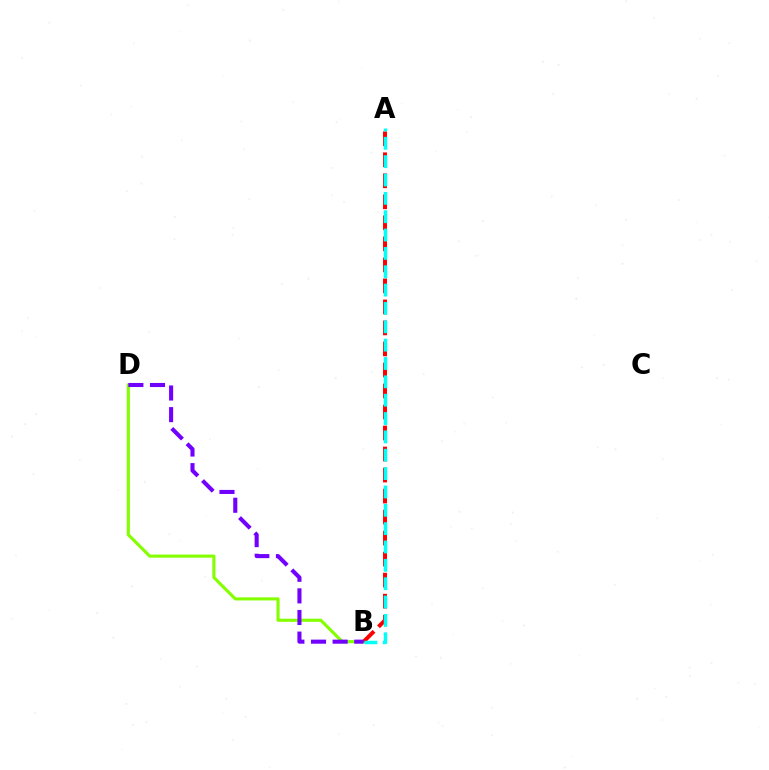{('B', 'D'): [{'color': '#84ff00', 'line_style': 'solid', 'thickness': 2.24}, {'color': '#7200ff', 'line_style': 'dashed', 'thickness': 2.94}], ('A', 'B'): [{'color': '#ff0000', 'line_style': 'dashed', 'thickness': 2.86}, {'color': '#00fff6', 'line_style': 'dashed', 'thickness': 2.49}]}